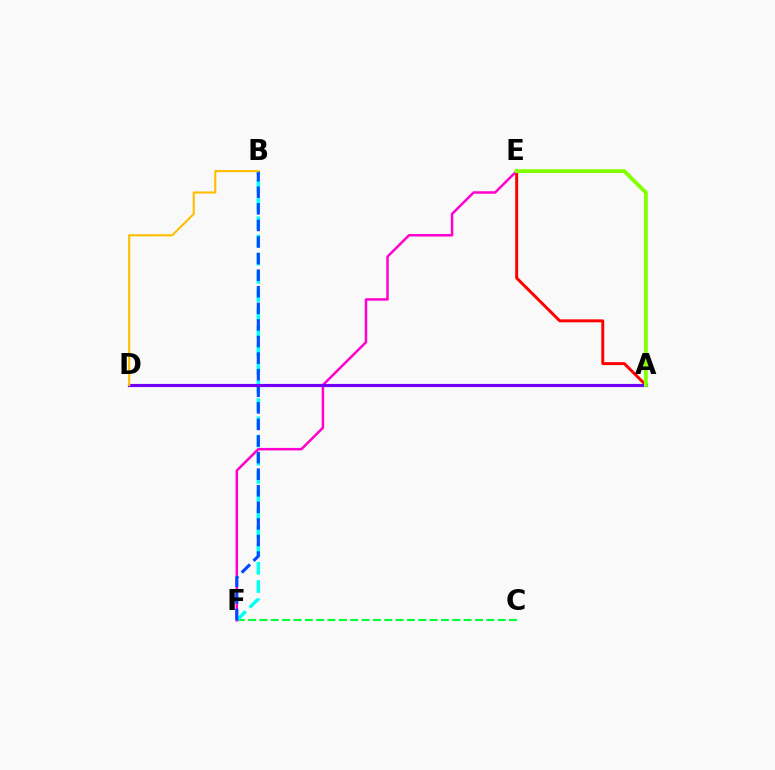{('C', 'F'): [{'color': '#00ff39', 'line_style': 'dashed', 'thickness': 1.54}], ('B', 'F'): [{'color': '#00fff6', 'line_style': 'dashed', 'thickness': 2.47}, {'color': '#004bff', 'line_style': 'dashed', 'thickness': 2.25}], ('A', 'E'): [{'color': '#ff0000', 'line_style': 'solid', 'thickness': 2.12}, {'color': '#84ff00', 'line_style': 'solid', 'thickness': 2.77}], ('E', 'F'): [{'color': '#ff00cf', 'line_style': 'solid', 'thickness': 1.8}], ('A', 'D'): [{'color': '#7200ff', 'line_style': 'solid', 'thickness': 2.25}], ('B', 'D'): [{'color': '#ffbd00', 'line_style': 'solid', 'thickness': 1.52}]}